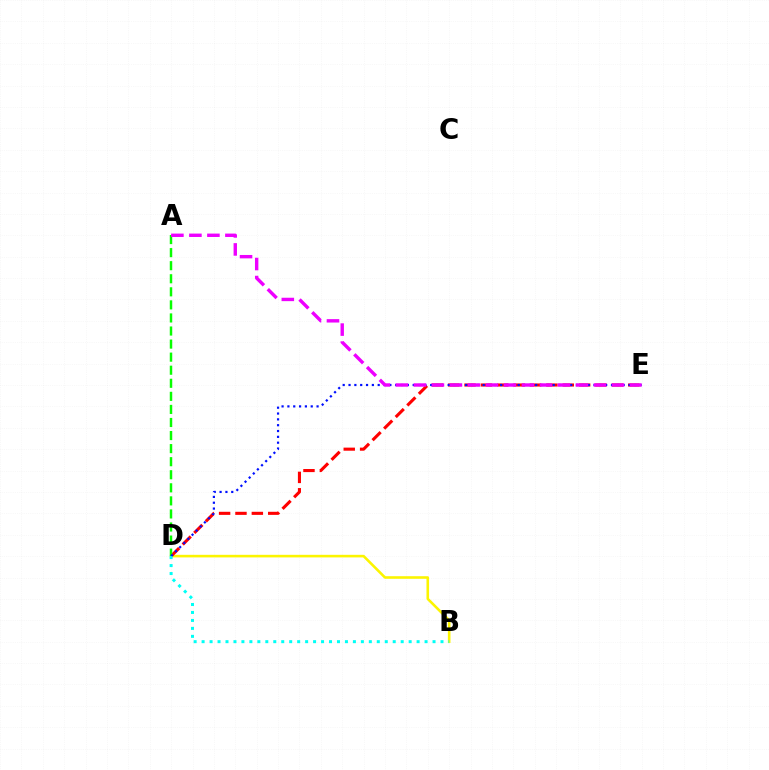{('B', 'D'): [{'color': '#fcf500', 'line_style': 'solid', 'thickness': 1.87}, {'color': '#00fff6', 'line_style': 'dotted', 'thickness': 2.16}], ('D', 'E'): [{'color': '#ff0000', 'line_style': 'dashed', 'thickness': 2.22}, {'color': '#0010ff', 'line_style': 'dotted', 'thickness': 1.58}], ('A', 'D'): [{'color': '#08ff00', 'line_style': 'dashed', 'thickness': 1.77}], ('A', 'E'): [{'color': '#ee00ff', 'line_style': 'dashed', 'thickness': 2.45}]}